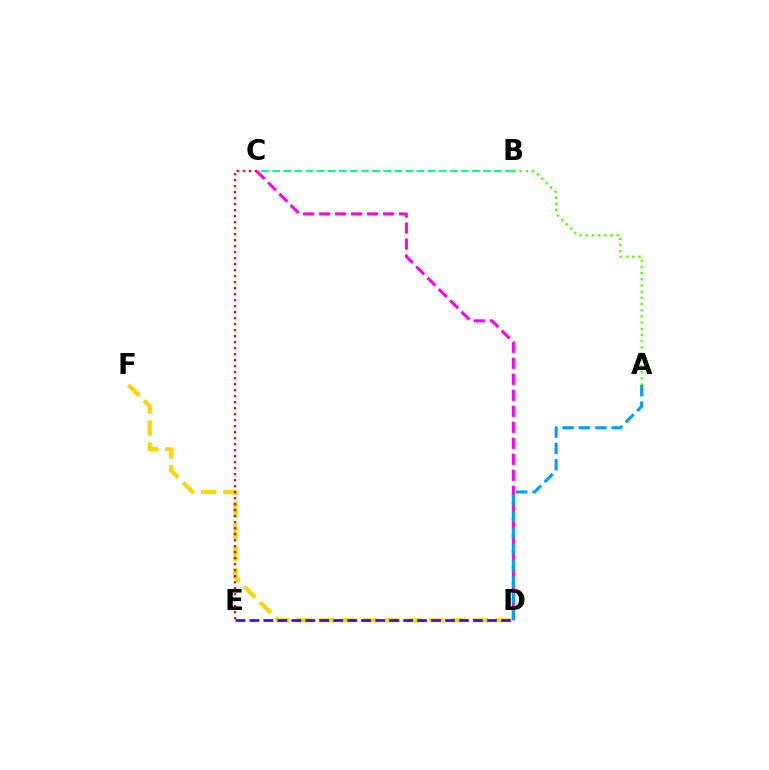{('C', 'D'): [{'color': '#ff00ed', 'line_style': 'dashed', 'thickness': 2.17}], ('D', 'F'): [{'color': '#ffd500', 'line_style': 'dashed', 'thickness': 3.0}], ('A', 'B'): [{'color': '#4fff00', 'line_style': 'dotted', 'thickness': 1.68}], ('D', 'E'): [{'color': '#3700ff', 'line_style': 'dashed', 'thickness': 1.9}], ('C', 'E'): [{'color': '#ff0000', 'line_style': 'dotted', 'thickness': 1.63}], ('B', 'C'): [{'color': '#00ff86', 'line_style': 'dashed', 'thickness': 1.51}], ('A', 'D'): [{'color': '#009eff', 'line_style': 'dashed', 'thickness': 2.22}]}